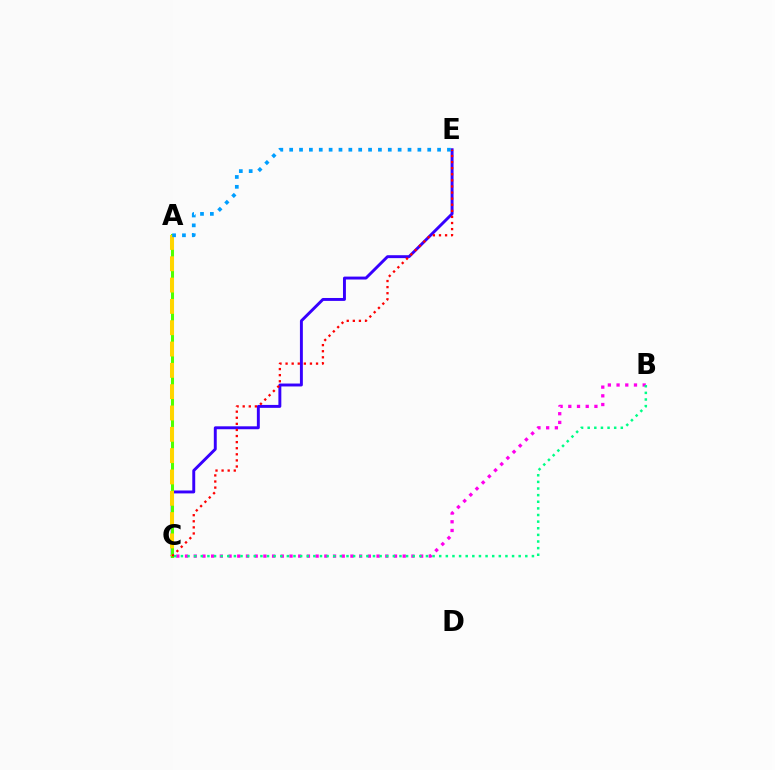{('B', 'C'): [{'color': '#ff00ed', 'line_style': 'dotted', 'thickness': 2.37}, {'color': '#00ff86', 'line_style': 'dotted', 'thickness': 1.8}], ('C', 'E'): [{'color': '#3700ff', 'line_style': 'solid', 'thickness': 2.1}, {'color': '#ff0000', 'line_style': 'dotted', 'thickness': 1.65}], ('A', 'C'): [{'color': '#4fff00', 'line_style': 'solid', 'thickness': 2.19}, {'color': '#ffd500', 'line_style': 'dashed', 'thickness': 2.9}], ('A', 'E'): [{'color': '#009eff', 'line_style': 'dotted', 'thickness': 2.68}]}